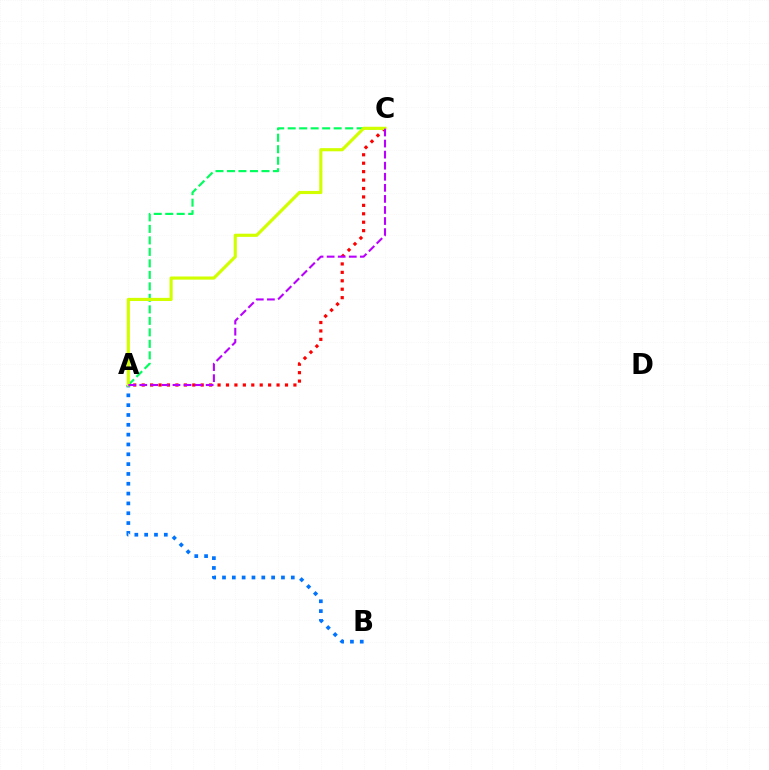{('A', 'C'): [{'color': '#ff0000', 'line_style': 'dotted', 'thickness': 2.29}, {'color': '#00ff5c', 'line_style': 'dashed', 'thickness': 1.56}, {'color': '#d1ff00', 'line_style': 'solid', 'thickness': 2.27}, {'color': '#b900ff', 'line_style': 'dashed', 'thickness': 1.5}], ('A', 'B'): [{'color': '#0074ff', 'line_style': 'dotted', 'thickness': 2.67}]}